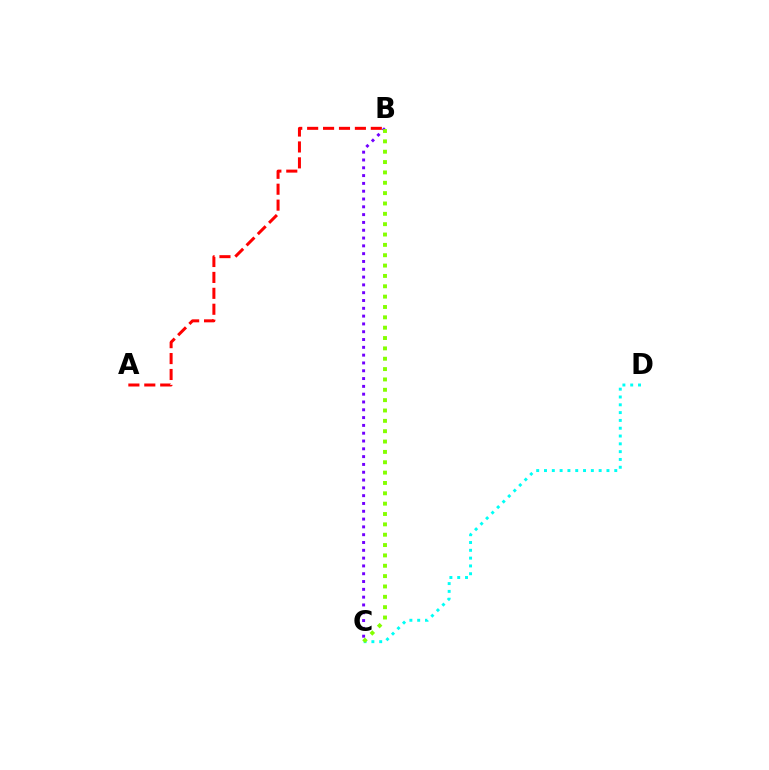{('C', 'D'): [{'color': '#00fff6', 'line_style': 'dotted', 'thickness': 2.12}], ('A', 'B'): [{'color': '#ff0000', 'line_style': 'dashed', 'thickness': 2.16}], ('B', 'C'): [{'color': '#7200ff', 'line_style': 'dotted', 'thickness': 2.12}, {'color': '#84ff00', 'line_style': 'dotted', 'thickness': 2.81}]}